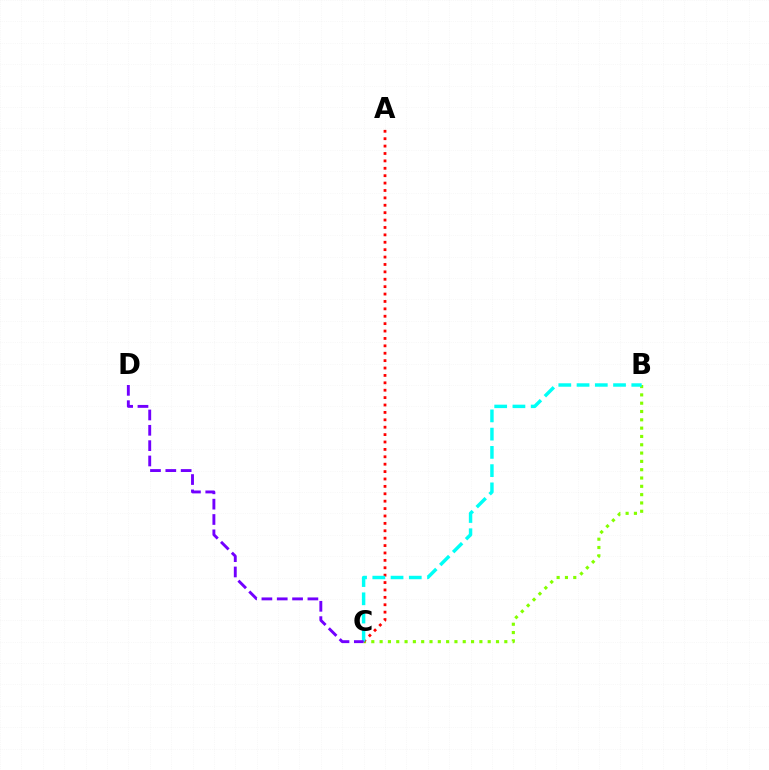{('B', 'C'): [{'color': '#84ff00', 'line_style': 'dotted', 'thickness': 2.26}, {'color': '#00fff6', 'line_style': 'dashed', 'thickness': 2.48}], ('A', 'C'): [{'color': '#ff0000', 'line_style': 'dotted', 'thickness': 2.01}], ('C', 'D'): [{'color': '#7200ff', 'line_style': 'dashed', 'thickness': 2.08}]}